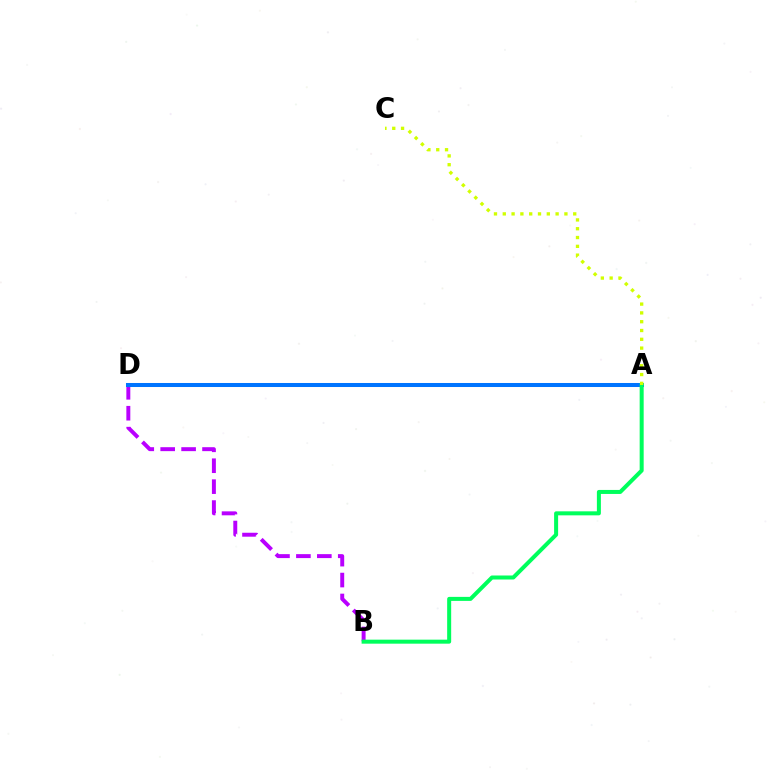{('B', 'D'): [{'color': '#b900ff', 'line_style': 'dashed', 'thickness': 2.84}], ('A', 'D'): [{'color': '#ff0000', 'line_style': 'dashed', 'thickness': 2.59}, {'color': '#0074ff', 'line_style': 'solid', 'thickness': 2.9}], ('A', 'B'): [{'color': '#00ff5c', 'line_style': 'solid', 'thickness': 2.89}], ('A', 'C'): [{'color': '#d1ff00', 'line_style': 'dotted', 'thickness': 2.39}]}